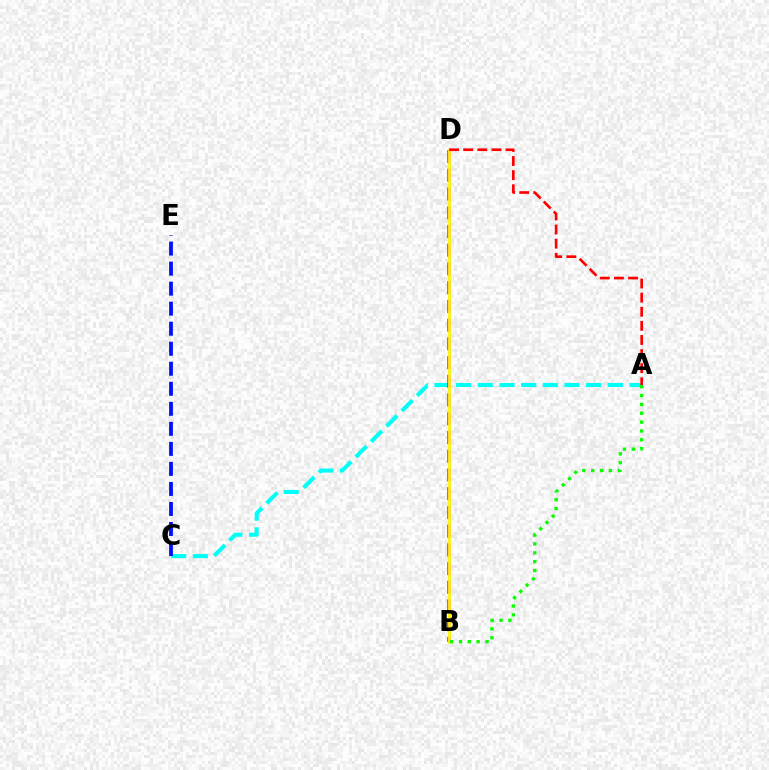{('A', 'C'): [{'color': '#00fff6', 'line_style': 'dashed', 'thickness': 2.94}], ('B', 'D'): [{'color': '#ee00ff', 'line_style': 'dashed', 'thickness': 2.54}, {'color': '#fcf500', 'line_style': 'solid', 'thickness': 1.97}], ('A', 'B'): [{'color': '#08ff00', 'line_style': 'dotted', 'thickness': 2.41}], ('C', 'E'): [{'color': '#0010ff', 'line_style': 'dashed', 'thickness': 2.72}], ('A', 'D'): [{'color': '#ff0000', 'line_style': 'dashed', 'thickness': 1.92}]}